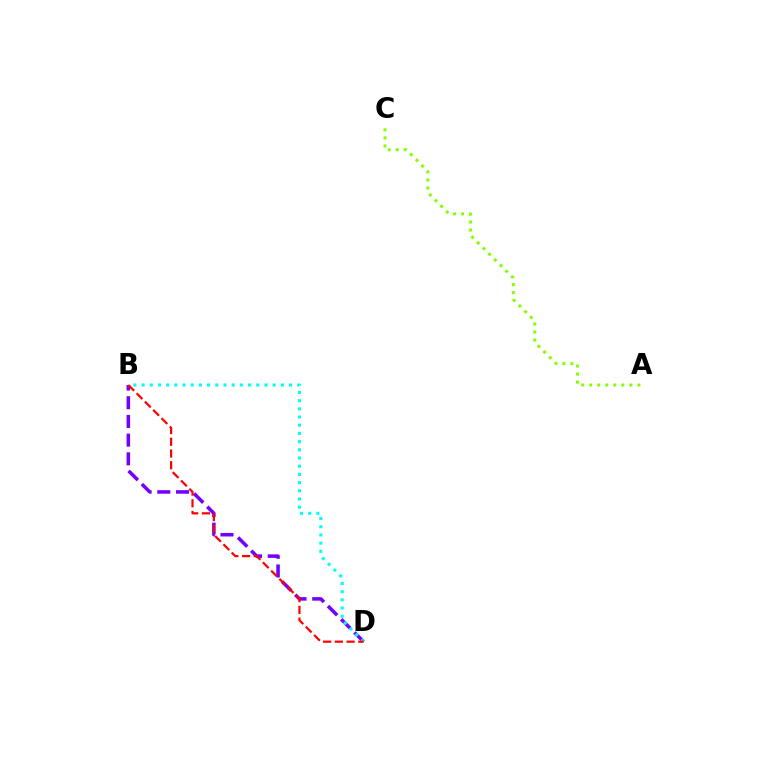{('A', 'C'): [{'color': '#84ff00', 'line_style': 'dotted', 'thickness': 2.18}], ('B', 'D'): [{'color': '#7200ff', 'line_style': 'dashed', 'thickness': 2.54}, {'color': '#00fff6', 'line_style': 'dotted', 'thickness': 2.23}, {'color': '#ff0000', 'line_style': 'dashed', 'thickness': 1.59}]}